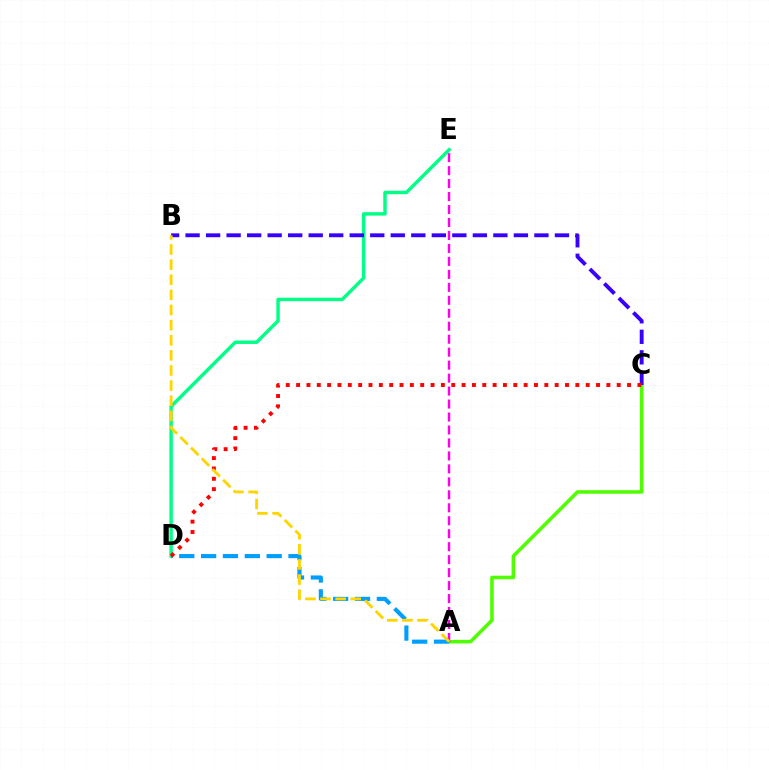{('D', 'E'): [{'color': '#00ff86', 'line_style': 'solid', 'thickness': 2.48}], ('A', 'C'): [{'color': '#4fff00', 'line_style': 'solid', 'thickness': 2.56}], ('A', 'E'): [{'color': '#ff00ed', 'line_style': 'dashed', 'thickness': 1.76}], ('B', 'C'): [{'color': '#3700ff', 'line_style': 'dashed', 'thickness': 2.79}], ('A', 'D'): [{'color': '#009eff', 'line_style': 'dashed', 'thickness': 2.97}], ('C', 'D'): [{'color': '#ff0000', 'line_style': 'dotted', 'thickness': 2.81}], ('A', 'B'): [{'color': '#ffd500', 'line_style': 'dashed', 'thickness': 2.05}]}